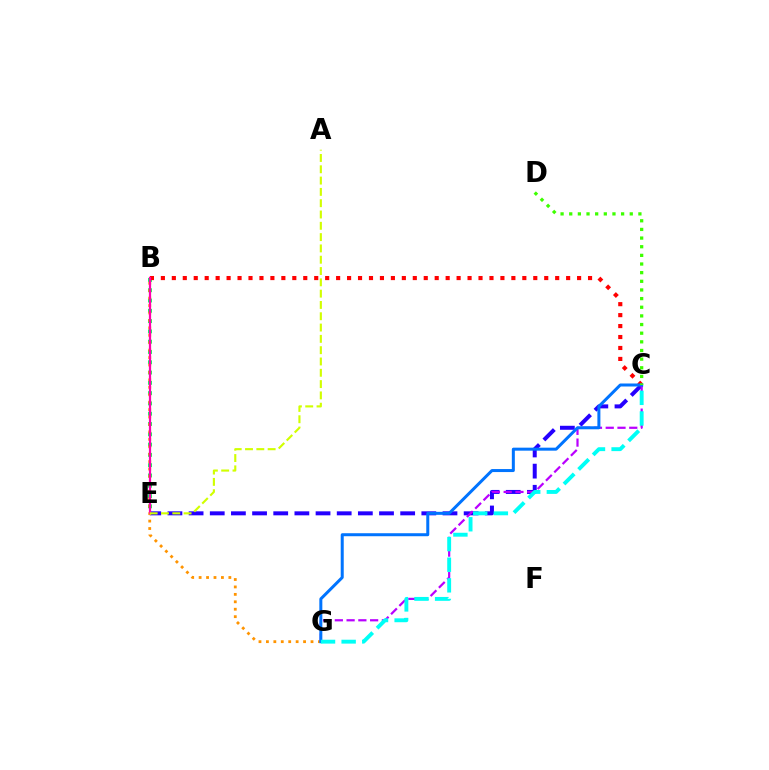{('B', 'E'): [{'color': '#00ff5c', 'line_style': 'dotted', 'thickness': 2.8}, {'color': '#ff00ac', 'line_style': 'solid', 'thickness': 1.62}], ('C', 'E'): [{'color': '#2500ff', 'line_style': 'dashed', 'thickness': 2.87}], ('B', 'C'): [{'color': '#ff0000', 'line_style': 'dotted', 'thickness': 2.98}], ('B', 'G'): [{'color': '#ff9400', 'line_style': 'dotted', 'thickness': 2.02}], ('C', 'G'): [{'color': '#b900ff', 'line_style': 'dashed', 'thickness': 1.6}, {'color': '#0074ff', 'line_style': 'solid', 'thickness': 2.16}, {'color': '#00fff6', 'line_style': 'dashed', 'thickness': 2.8}], ('A', 'E'): [{'color': '#d1ff00', 'line_style': 'dashed', 'thickness': 1.54}], ('C', 'D'): [{'color': '#3dff00', 'line_style': 'dotted', 'thickness': 2.35}]}